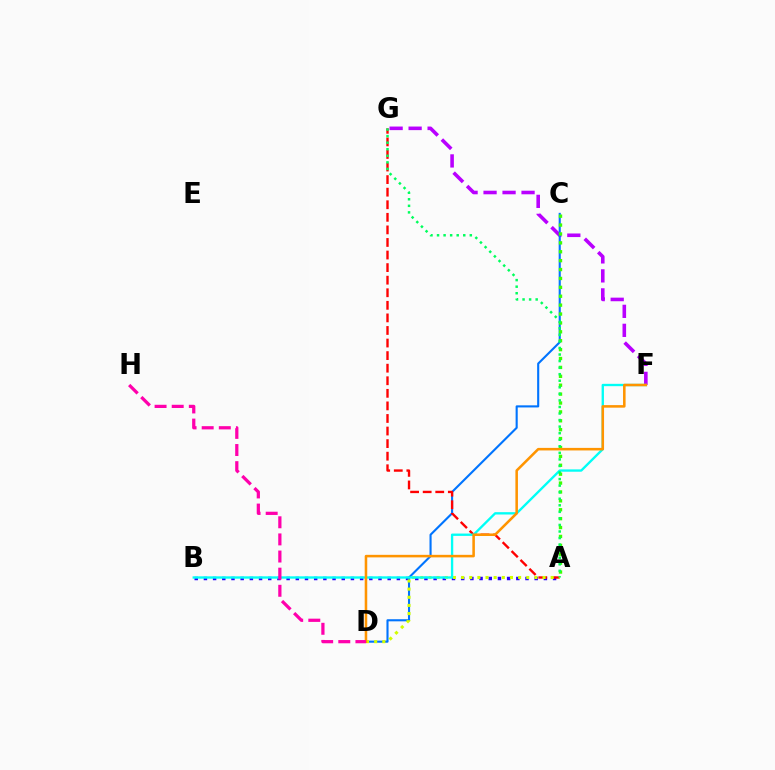{('F', 'G'): [{'color': '#b900ff', 'line_style': 'dashed', 'thickness': 2.58}], ('A', 'B'): [{'color': '#2500ff', 'line_style': 'dotted', 'thickness': 2.5}], ('C', 'D'): [{'color': '#0074ff', 'line_style': 'solid', 'thickness': 1.52}], ('A', 'G'): [{'color': '#ff0000', 'line_style': 'dashed', 'thickness': 1.71}, {'color': '#00ff5c', 'line_style': 'dotted', 'thickness': 1.78}], ('A', 'D'): [{'color': '#d1ff00', 'line_style': 'dotted', 'thickness': 2.21}], ('B', 'F'): [{'color': '#00fff6', 'line_style': 'solid', 'thickness': 1.69}], ('A', 'C'): [{'color': '#3dff00', 'line_style': 'dotted', 'thickness': 2.42}], ('D', 'F'): [{'color': '#ff9400', 'line_style': 'solid', 'thickness': 1.84}], ('D', 'H'): [{'color': '#ff00ac', 'line_style': 'dashed', 'thickness': 2.33}]}